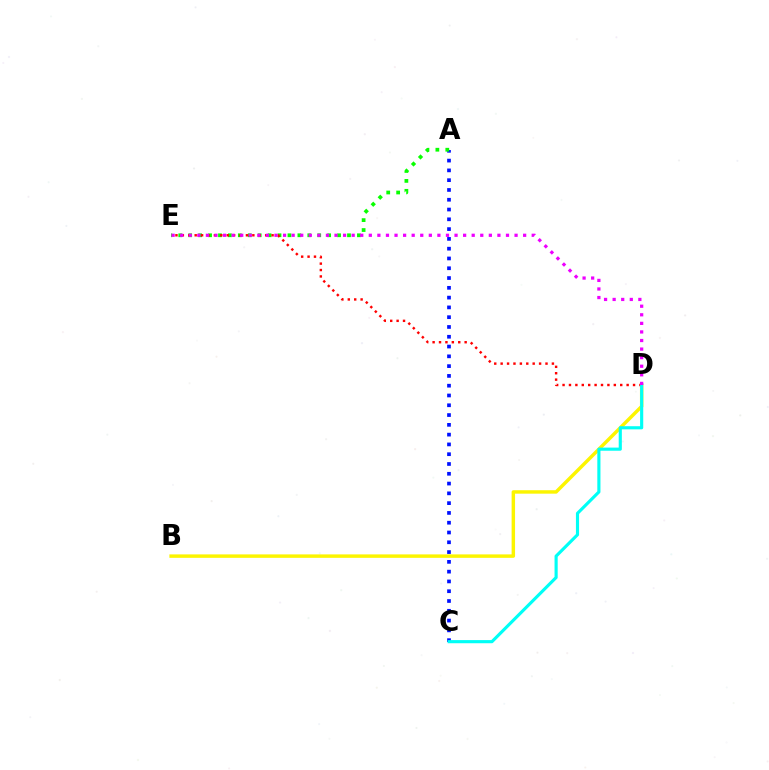{('A', 'C'): [{'color': '#0010ff', 'line_style': 'dotted', 'thickness': 2.66}], ('A', 'E'): [{'color': '#08ff00', 'line_style': 'dotted', 'thickness': 2.7}], ('B', 'D'): [{'color': '#fcf500', 'line_style': 'solid', 'thickness': 2.48}], ('D', 'E'): [{'color': '#ff0000', 'line_style': 'dotted', 'thickness': 1.74}, {'color': '#ee00ff', 'line_style': 'dotted', 'thickness': 2.33}], ('C', 'D'): [{'color': '#00fff6', 'line_style': 'solid', 'thickness': 2.26}]}